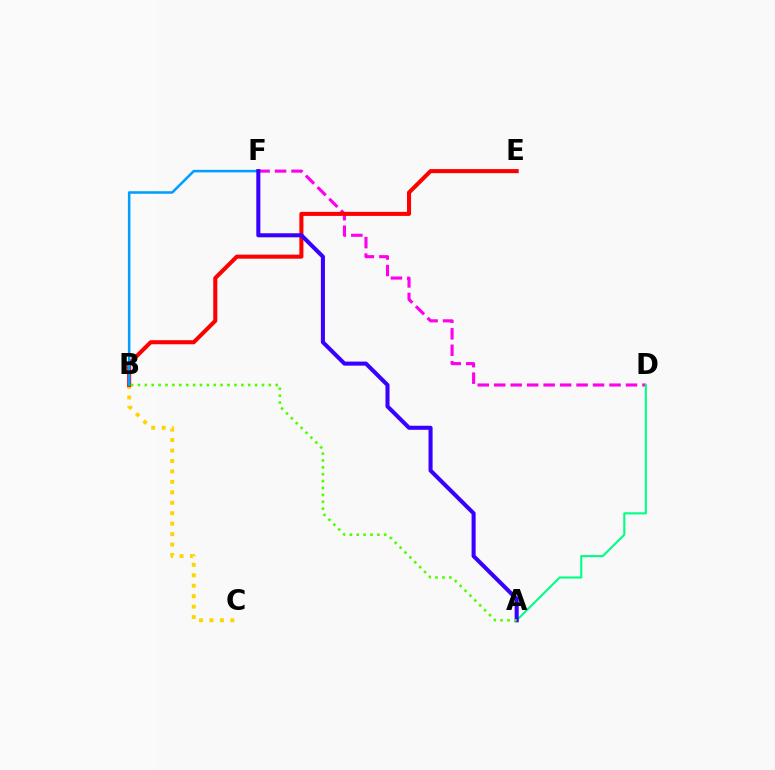{('D', 'F'): [{'color': '#ff00ed', 'line_style': 'dashed', 'thickness': 2.24}], ('B', 'C'): [{'color': '#ffd500', 'line_style': 'dotted', 'thickness': 2.84}], ('A', 'D'): [{'color': '#00ff86', 'line_style': 'solid', 'thickness': 1.51}], ('B', 'E'): [{'color': '#ff0000', 'line_style': 'solid', 'thickness': 2.92}], ('B', 'F'): [{'color': '#009eff', 'line_style': 'solid', 'thickness': 1.83}], ('A', 'F'): [{'color': '#3700ff', 'line_style': 'solid', 'thickness': 2.92}], ('A', 'B'): [{'color': '#4fff00', 'line_style': 'dotted', 'thickness': 1.87}]}